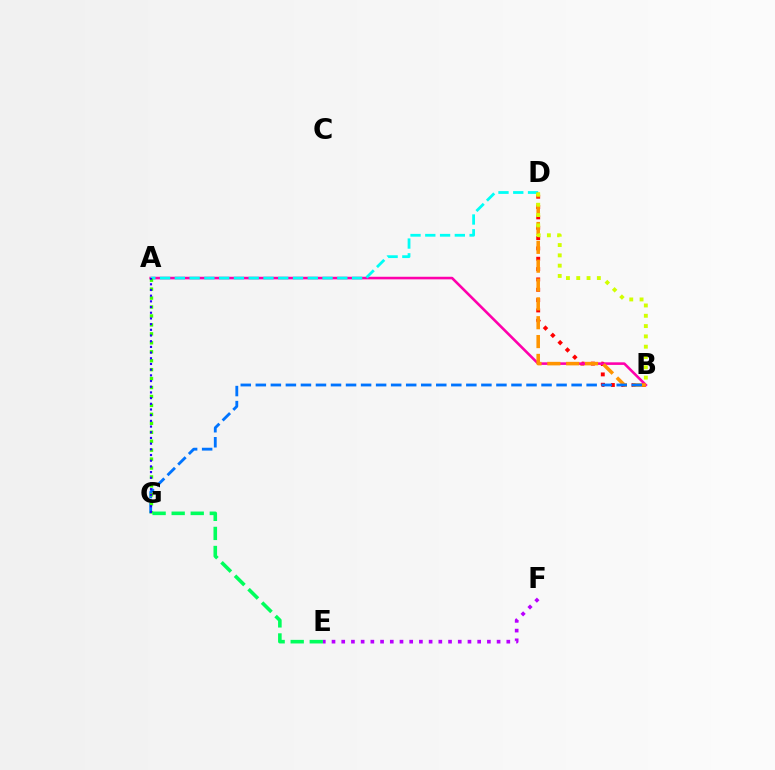{('B', 'D'): [{'color': '#ff0000', 'line_style': 'dotted', 'thickness': 2.81}, {'color': '#ff9400', 'line_style': 'dashed', 'thickness': 2.56}, {'color': '#d1ff00', 'line_style': 'dotted', 'thickness': 2.8}], ('A', 'B'): [{'color': '#ff00ac', 'line_style': 'solid', 'thickness': 1.86}], ('A', 'D'): [{'color': '#00fff6', 'line_style': 'dashed', 'thickness': 2.01}], ('E', 'F'): [{'color': '#b900ff', 'line_style': 'dotted', 'thickness': 2.64}], ('B', 'G'): [{'color': '#0074ff', 'line_style': 'dashed', 'thickness': 2.04}], ('A', 'G'): [{'color': '#3dff00', 'line_style': 'dotted', 'thickness': 2.43}, {'color': '#2500ff', 'line_style': 'dotted', 'thickness': 1.55}], ('E', 'G'): [{'color': '#00ff5c', 'line_style': 'dashed', 'thickness': 2.59}]}